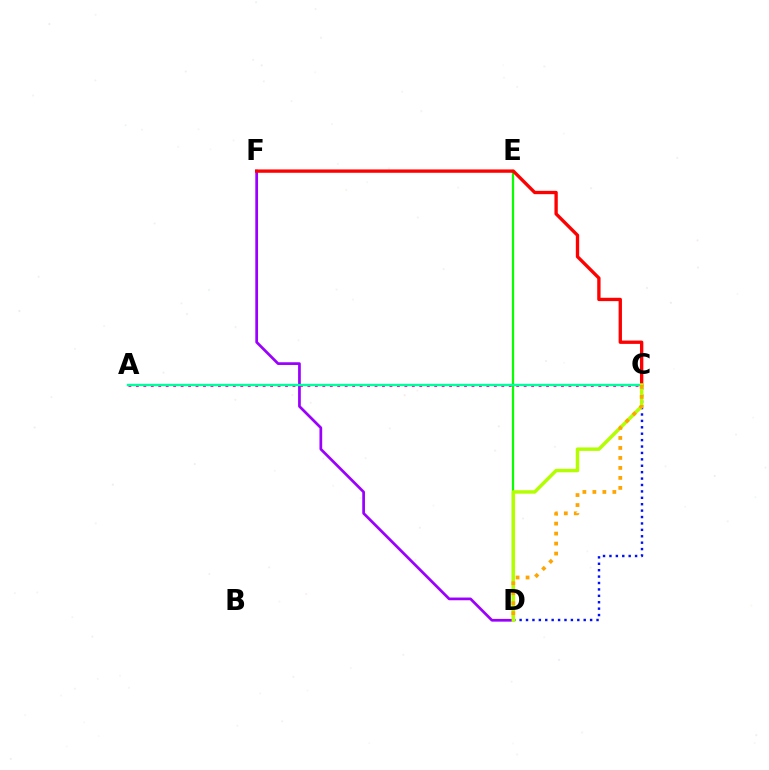{('D', 'E'): [{'color': '#08ff00', 'line_style': 'solid', 'thickness': 1.63}], ('C', 'D'): [{'color': '#0010ff', 'line_style': 'dotted', 'thickness': 1.74}, {'color': '#b3ff00', 'line_style': 'solid', 'thickness': 2.49}, {'color': '#ffa500', 'line_style': 'dotted', 'thickness': 2.71}], ('D', 'F'): [{'color': '#9b00ff', 'line_style': 'solid', 'thickness': 1.96}], ('A', 'C'): [{'color': '#00b5ff', 'line_style': 'solid', 'thickness': 1.58}, {'color': '#ff00bd', 'line_style': 'dotted', 'thickness': 2.03}, {'color': '#00ff9d', 'line_style': 'solid', 'thickness': 1.53}], ('C', 'F'): [{'color': '#ff0000', 'line_style': 'solid', 'thickness': 2.4}]}